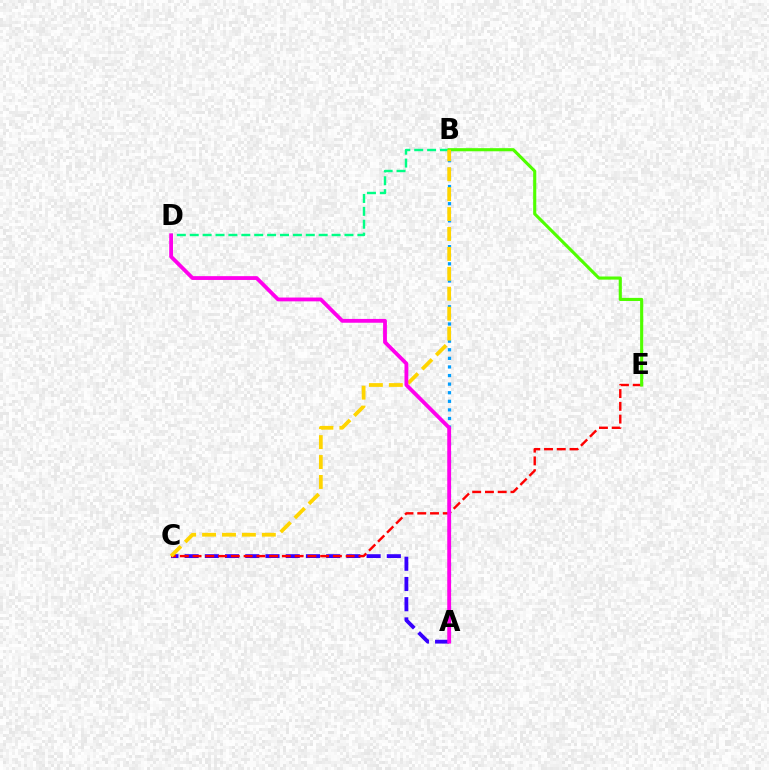{('A', 'C'): [{'color': '#3700ff', 'line_style': 'dashed', 'thickness': 2.75}], ('C', 'E'): [{'color': '#ff0000', 'line_style': 'dashed', 'thickness': 1.73}], ('B', 'D'): [{'color': '#00ff86', 'line_style': 'dashed', 'thickness': 1.75}], ('B', 'E'): [{'color': '#4fff00', 'line_style': 'solid', 'thickness': 2.24}], ('A', 'B'): [{'color': '#009eff', 'line_style': 'dotted', 'thickness': 2.33}], ('B', 'C'): [{'color': '#ffd500', 'line_style': 'dashed', 'thickness': 2.71}], ('A', 'D'): [{'color': '#ff00ed', 'line_style': 'solid', 'thickness': 2.75}]}